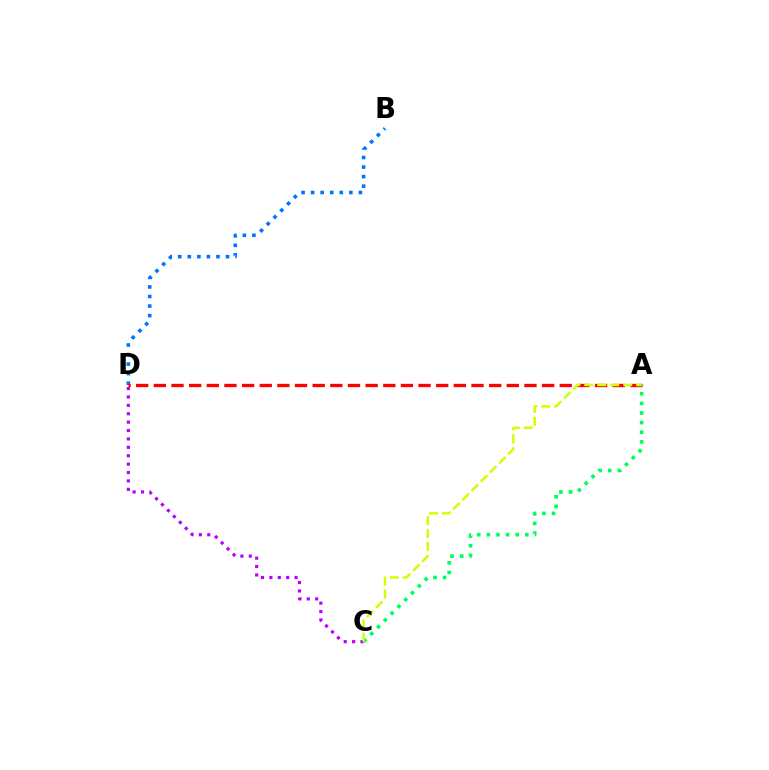{('C', 'D'): [{'color': '#b900ff', 'line_style': 'dotted', 'thickness': 2.28}], ('B', 'D'): [{'color': '#0074ff', 'line_style': 'dotted', 'thickness': 2.6}], ('A', 'D'): [{'color': '#ff0000', 'line_style': 'dashed', 'thickness': 2.4}], ('A', 'C'): [{'color': '#00ff5c', 'line_style': 'dotted', 'thickness': 2.61}, {'color': '#d1ff00', 'line_style': 'dashed', 'thickness': 1.76}]}